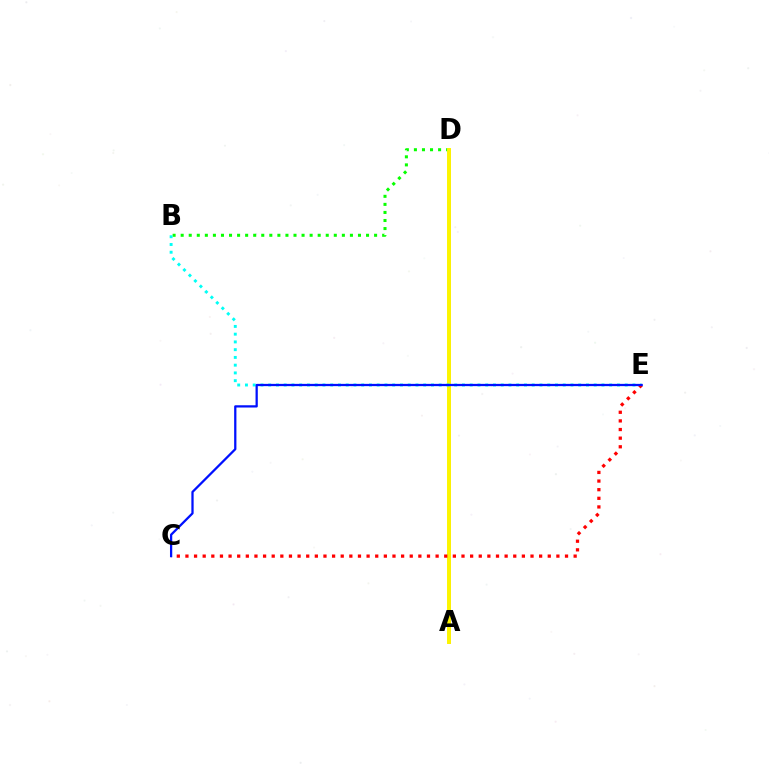{('A', 'D'): [{'color': '#ee00ff', 'line_style': 'solid', 'thickness': 1.89}, {'color': '#fcf500', 'line_style': 'solid', 'thickness': 2.85}], ('B', 'D'): [{'color': '#08ff00', 'line_style': 'dotted', 'thickness': 2.19}], ('B', 'E'): [{'color': '#00fff6', 'line_style': 'dotted', 'thickness': 2.11}], ('C', 'E'): [{'color': '#ff0000', 'line_style': 'dotted', 'thickness': 2.34}, {'color': '#0010ff', 'line_style': 'solid', 'thickness': 1.63}]}